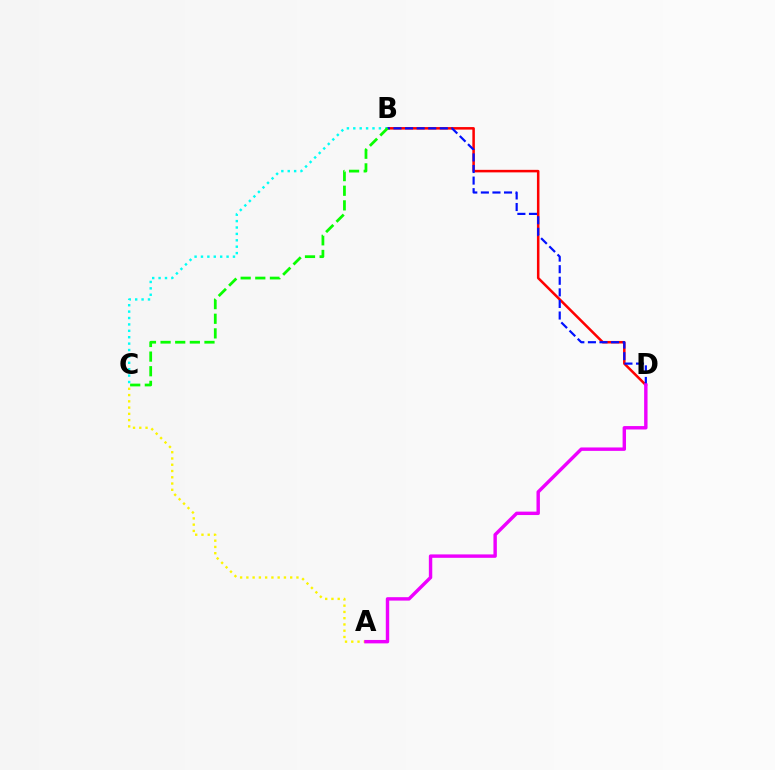{('B', 'D'): [{'color': '#ff0000', 'line_style': 'solid', 'thickness': 1.82}, {'color': '#0010ff', 'line_style': 'dashed', 'thickness': 1.57}], ('A', 'C'): [{'color': '#fcf500', 'line_style': 'dotted', 'thickness': 1.7}], ('B', 'C'): [{'color': '#00fff6', 'line_style': 'dotted', 'thickness': 1.74}, {'color': '#08ff00', 'line_style': 'dashed', 'thickness': 1.99}], ('A', 'D'): [{'color': '#ee00ff', 'line_style': 'solid', 'thickness': 2.46}]}